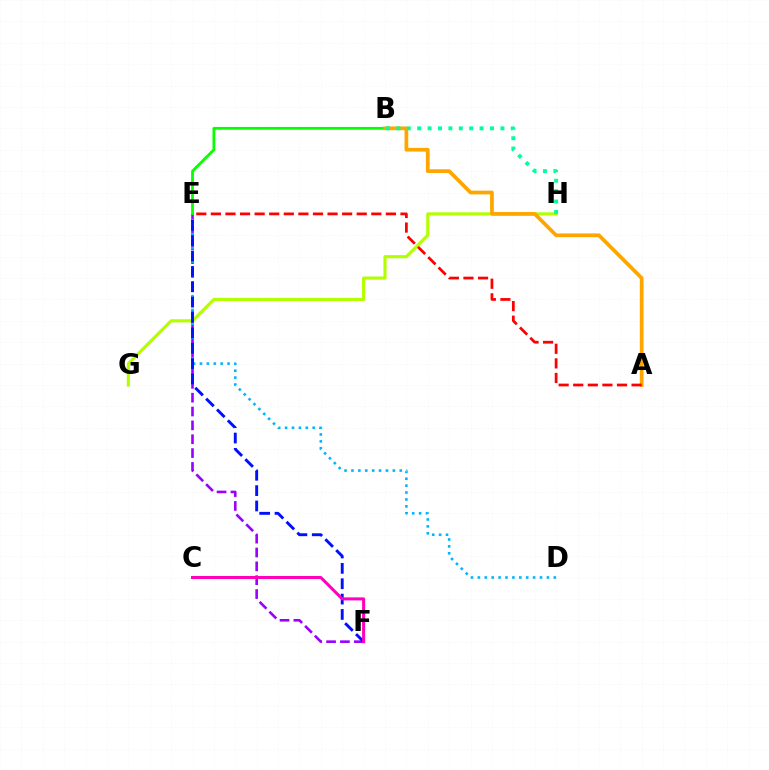{('E', 'F'): [{'color': '#9b00ff', 'line_style': 'dashed', 'thickness': 1.88}, {'color': '#0010ff', 'line_style': 'dashed', 'thickness': 2.09}], ('G', 'H'): [{'color': '#b3ff00', 'line_style': 'solid', 'thickness': 2.27}], ('D', 'E'): [{'color': '#00b5ff', 'line_style': 'dotted', 'thickness': 1.88}], ('B', 'E'): [{'color': '#08ff00', 'line_style': 'solid', 'thickness': 2.02}], ('C', 'F'): [{'color': '#ff00bd', 'line_style': 'solid', 'thickness': 2.18}], ('A', 'B'): [{'color': '#ffa500', 'line_style': 'solid', 'thickness': 2.68}], ('A', 'E'): [{'color': '#ff0000', 'line_style': 'dashed', 'thickness': 1.98}], ('B', 'H'): [{'color': '#00ff9d', 'line_style': 'dotted', 'thickness': 2.83}]}